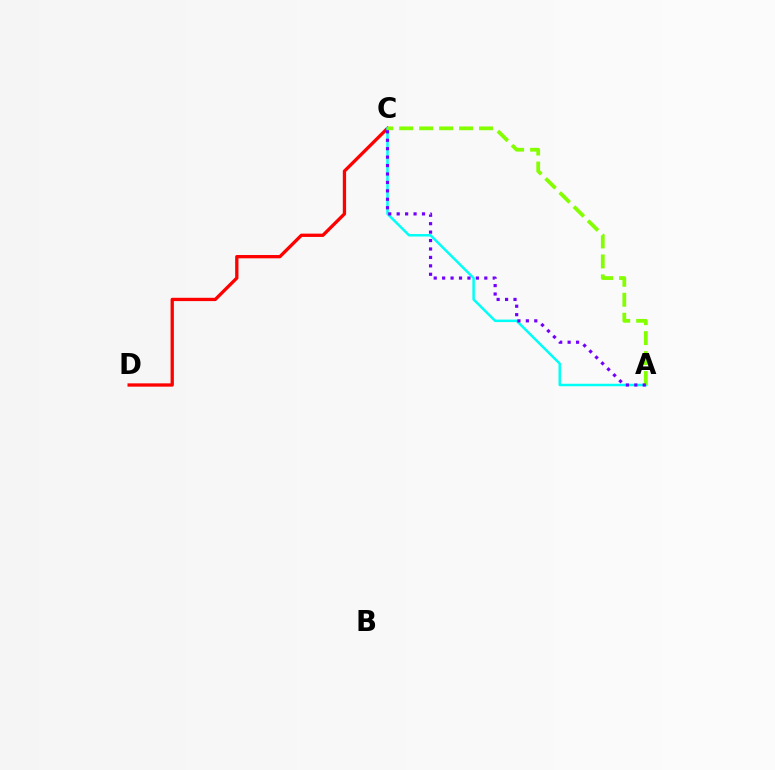{('C', 'D'): [{'color': '#ff0000', 'line_style': 'solid', 'thickness': 2.38}], ('A', 'C'): [{'color': '#00fff6', 'line_style': 'solid', 'thickness': 1.79}, {'color': '#84ff00', 'line_style': 'dashed', 'thickness': 2.71}, {'color': '#7200ff', 'line_style': 'dotted', 'thickness': 2.29}]}